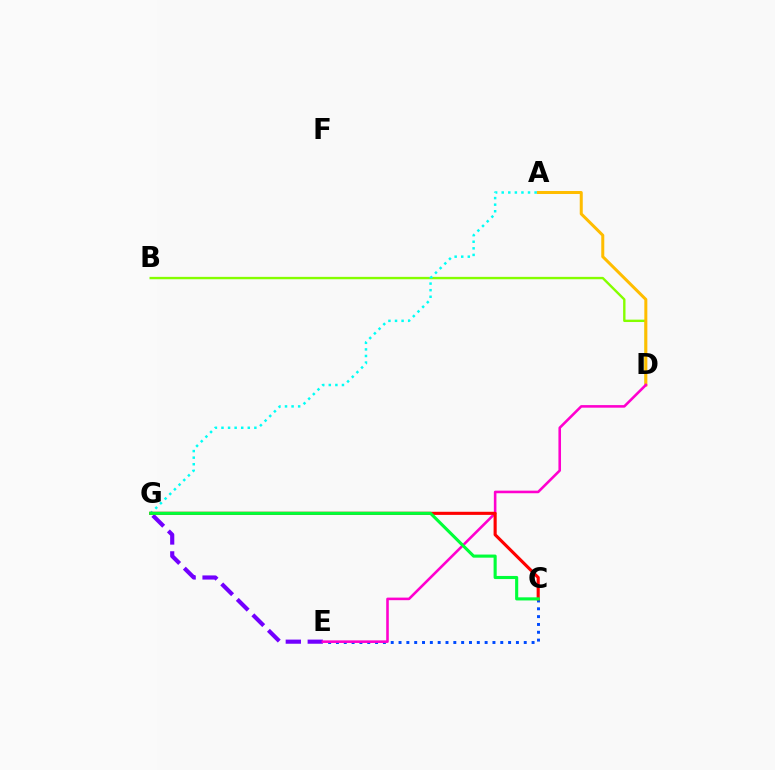{('B', 'D'): [{'color': '#84ff00', 'line_style': 'solid', 'thickness': 1.71}], ('E', 'G'): [{'color': '#7200ff', 'line_style': 'dashed', 'thickness': 2.98}], ('A', 'D'): [{'color': '#ffbd00', 'line_style': 'solid', 'thickness': 2.17}], ('A', 'G'): [{'color': '#00fff6', 'line_style': 'dotted', 'thickness': 1.79}], ('C', 'E'): [{'color': '#004bff', 'line_style': 'dotted', 'thickness': 2.13}], ('D', 'E'): [{'color': '#ff00cf', 'line_style': 'solid', 'thickness': 1.86}], ('C', 'G'): [{'color': '#ff0000', 'line_style': 'solid', 'thickness': 2.24}, {'color': '#00ff39', 'line_style': 'solid', 'thickness': 2.24}]}